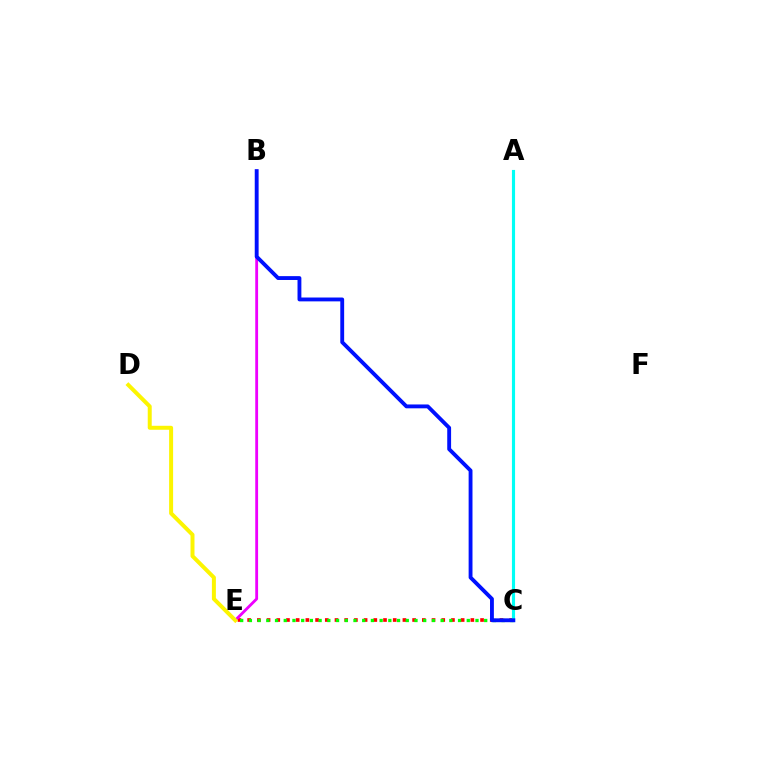{('C', 'E'): [{'color': '#ff0000', 'line_style': 'dotted', 'thickness': 2.64}, {'color': '#08ff00', 'line_style': 'dotted', 'thickness': 2.37}], ('A', 'C'): [{'color': '#00fff6', 'line_style': 'solid', 'thickness': 2.26}], ('B', 'E'): [{'color': '#ee00ff', 'line_style': 'solid', 'thickness': 2.04}], ('D', 'E'): [{'color': '#fcf500', 'line_style': 'solid', 'thickness': 2.87}], ('B', 'C'): [{'color': '#0010ff', 'line_style': 'solid', 'thickness': 2.78}]}